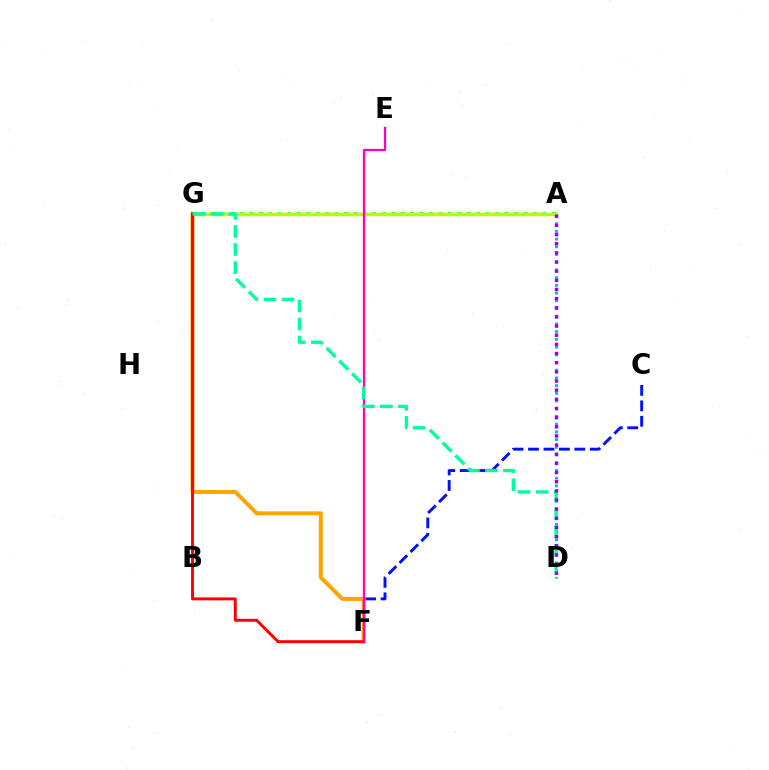{('A', 'G'): [{'color': '#08ff00', 'line_style': 'dotted', 'thickness': 2.57}, {'color': '#b3ff00', 'line_style': 'solid', 'thickness': 2.48}], ('C', 'F'): [{'color': '#0010ff', 'line_style': 'dashed', 'thickness': 2.1}], ('A', 'D'): [{'color': '#00b5ff', 'line_style': 'dotted', 'thickness': 2.1}, {'color': '#9b00ff', 'line_style': 'dotted', 'thickness': 2.49}], ('F', 'G'): [{'color': '#ffa500', 'line_style': 'solid', 'thickness': 2.87}, {'color': '#ff0000', 'line_style': 'solid', 'thickness': 2.11}], ('E', 'F'): [{'color': '#ff00bd', 'line_style': 'solid', 'thickness': 1.64}], ('D', 'G'): [{'color': '#00ff9d', 'line_style': 'dashed', 'thickness': 2.45}]}